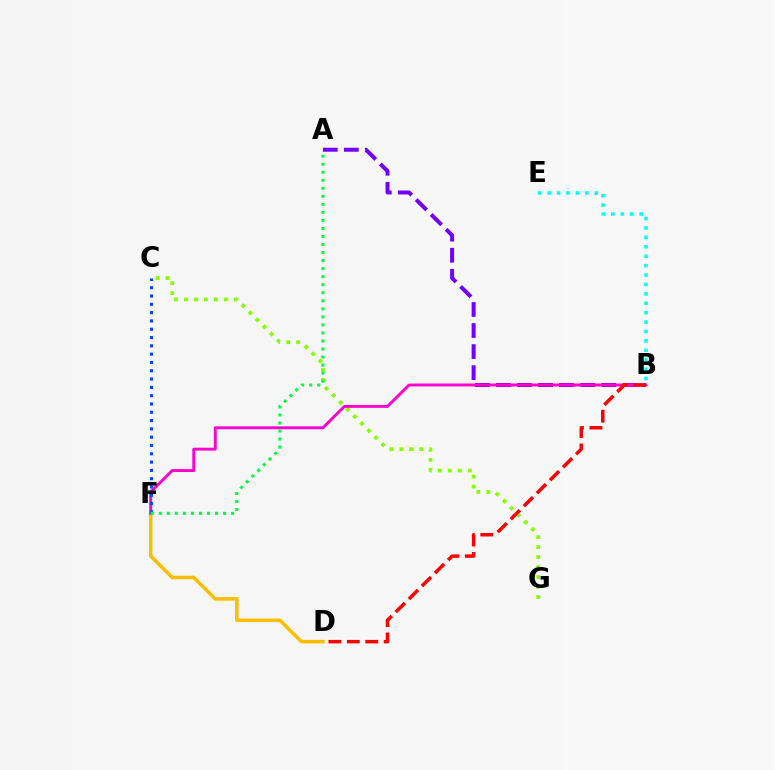{('C', 'G'): [{'color': '#84ff00', 'line_style': 'dotted', 'thickness': 2.71}], ('A', 'B'): [{'color': '#7200ff', 'line_style': 'dashed', 'thickness': 2.86}], ('D', 'F'): [{'color': '#ffbd00', 'line_style': 'solid', 'thickness': 2.53}], ('B', 'E'): [{'color': '#00fff6', 'line_style': 'dotted', 'thickness': 2.56}], ('B', 'F'): [{'color': '#ff00cf', 'line_style': 'solid', 'thickness': 2.09}], ('B', 'D'): [{'color': '#ff0000', 'line_style': 'dashed', 'thickness': 2.5}], ('C', 'F'): [{'color': '#004bff', 'line_style': 'dotted', 'thickness': 2.26}], ('A', 'F'): [{'color': '#00ff39', 'line_style': 'dotted', 'thickness': 2.18}]}